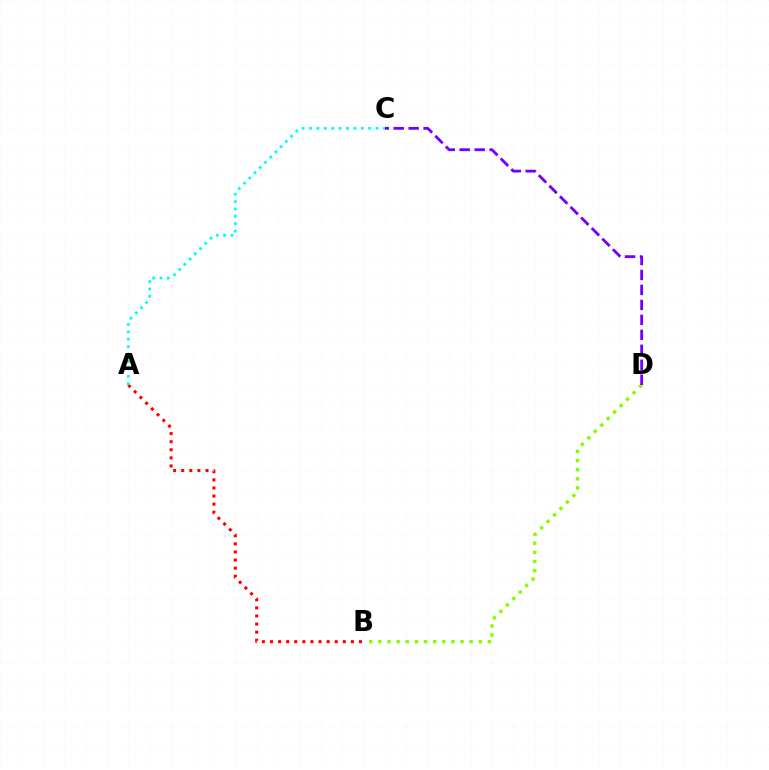{('B', 'D'): [{'color': '#84ff00', 'line_style': 'dotted', 'thickness': 2.48}], ('C', 'D'): [{'color': '#7200ff', 'line_style': 'dashed', 'thickness': 2.03}], ('A', 'B'): [{'color': '#ff0000', 'line_style': 'dotted', 'thickness': 2.2}], ('A', 'C'): [{'color': '#00fff6', 'line_style': 'dotted', 'thickness': 2.01}]}